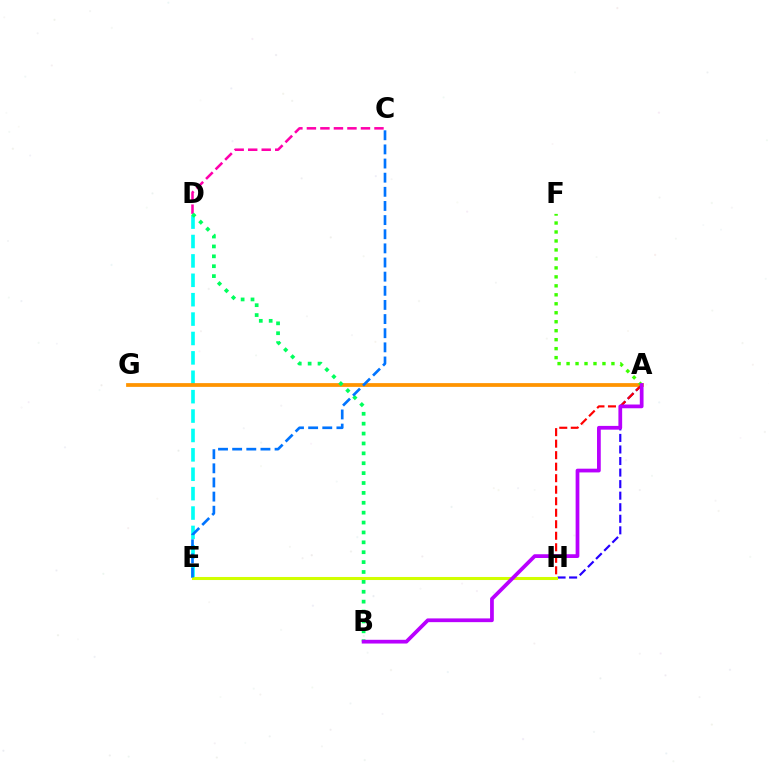{('D', 'E'): [{'color': '#00fff6', 'line_style': 'dashed', 'thickness': 2.63}], ('A', 'H'): [{'color': '#2500ff', 'line_style': 'dashed', 'thickness': 1.57}, {'color': '#ff0000', 'line_style': 'dashed', 'thickness': 1.56}], ('C', 'D'): [{'color': '#ff00ac', 'line_style': 'dashed', 'thickness': 1.84}], ('A', 'G'): [{'color': '#ff9400', 'line_style': 'solid', 'thickness': 2.7}], ('B', 'D'): [{'color': '#00ff5c', 'line_style': 'dotted', 'thickness': 2.69}], ('A', 'F'): [{'color': '#3dff00', 'line_style': 'dotted', 'thickness': 2.44}], ('E', 'H'): [{'color': '#d1ff00', 'line_style': 'solid', 'thickness': 2.19}], ('C', 'E'): [{'color': '#0074ff', 'line_style': 'dashed', 'thickness': 1.92}], ('A', 'B'): [{'color': '#b900ff', 'line_style': 'solid', 'thickness': 2.7}]}